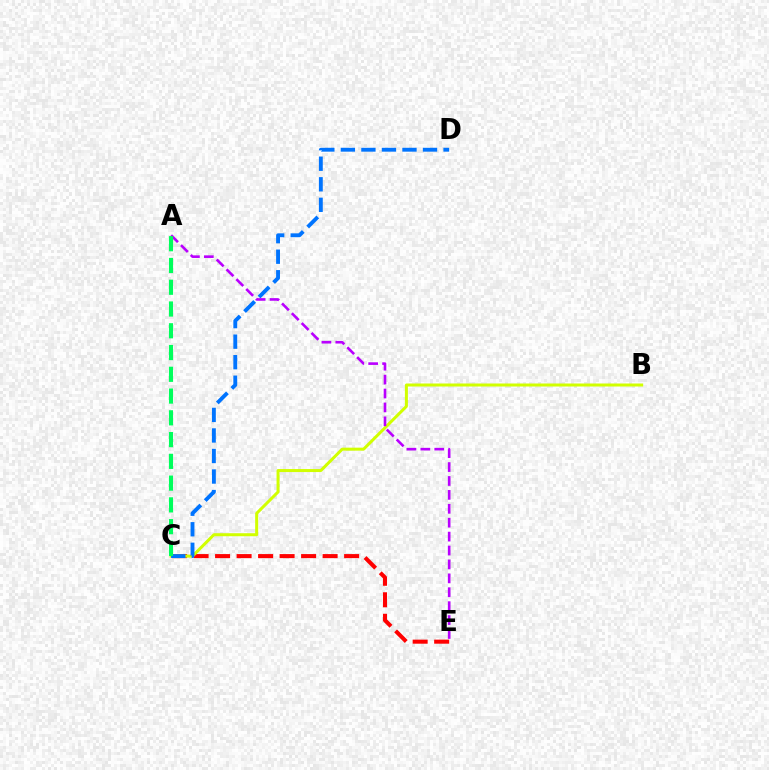{('C', 'E'): [{'color': '#ff0000', 'line_style': 'dashed', 'thickness': 2.92}], ('B', 'C'): [{'color': '#d1ff00', 'line_style': 'solid', 'thickness': 2.17}], ('C', 'D'): [{'color': '#0074ff', 'line_style': 'dashed', 'thickness': 2.79}], ('A', 'E'): [{'color': '#b900ff', 'line_style': 'dashed', 'thickness': 1.89}], ('A', 'C'): [{'color': '#00ff5c', 'line_style': 'dashed', 'thickness': 2.96}]}